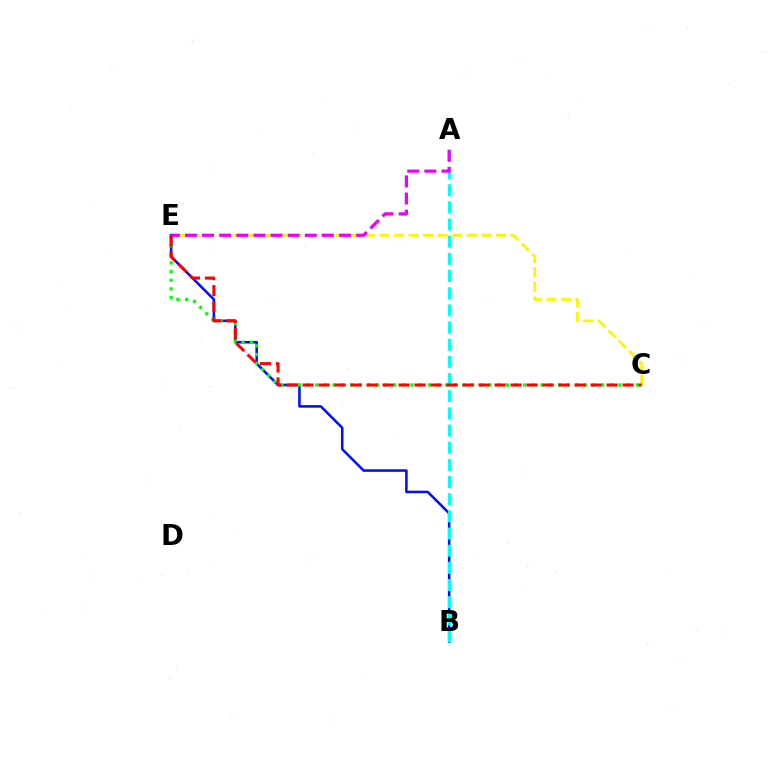{('B', 'E'): [{'color': '#0010ff', 'line_style': 'solid', 'thickness': 1.84}], ('A', 'B'): [{'color': '#00fff6', 'line_style': 'dashed', 'thickness': 2.33}], ('C', 'E'): [{'color': '#08ff00', 'line_style': 'dotted', 'thickness': 2.35}, {'color': '#fcf500', 'line_style': 'dashed', 'thickness': 1.98}, {'color': '#ff0000', 'line_style': 'dashed', 'thickness': 2.17}], ('A', 'E'): [{'color': '#ee00ff', 'line_style': 'dashed', 'thickness': 2.33}]}